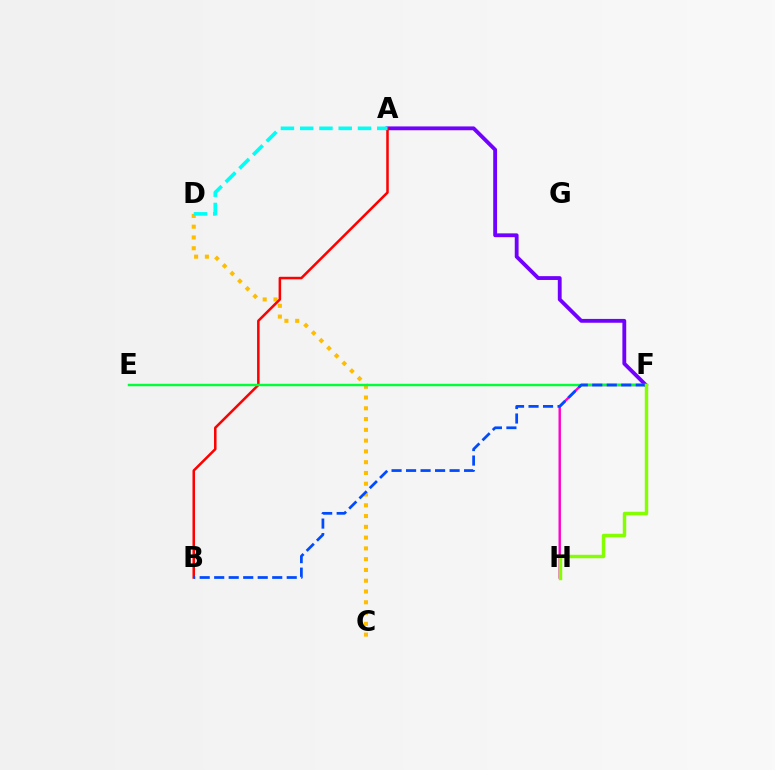{('C', 'D'): [{'color': '#ffbd00', 'line_style': 'dotted', 'thickness': 2.93}], ('A', 'F'): [{'color': '#7200ff', 'line_style': 'solid', 'thickness': 2.76}], ('F', 'H'): [{'color': '#ff00cf', 'line_style': 'solid', 'thickness': 1.75}, {'color': '#84ff00', 'line_style': 'solid', 'thickness': 2.48}], ('A', 'B'): [{'color': '#ff0000', 'line_style': 'solid', 'thickness': 1.82}], ('E', 'F'): [{'color': '#00ff39', 'line_style': 'solid', 'thickness': 1.76}], ('B', 'F'): [{'color': '#004bff', 'line_style': 'dashed', 'thickness': 1.97}], ('A', 'D'): [{'color': '#00fff6', 'line_style': 'dashed', 'thickness': 2.62}]}